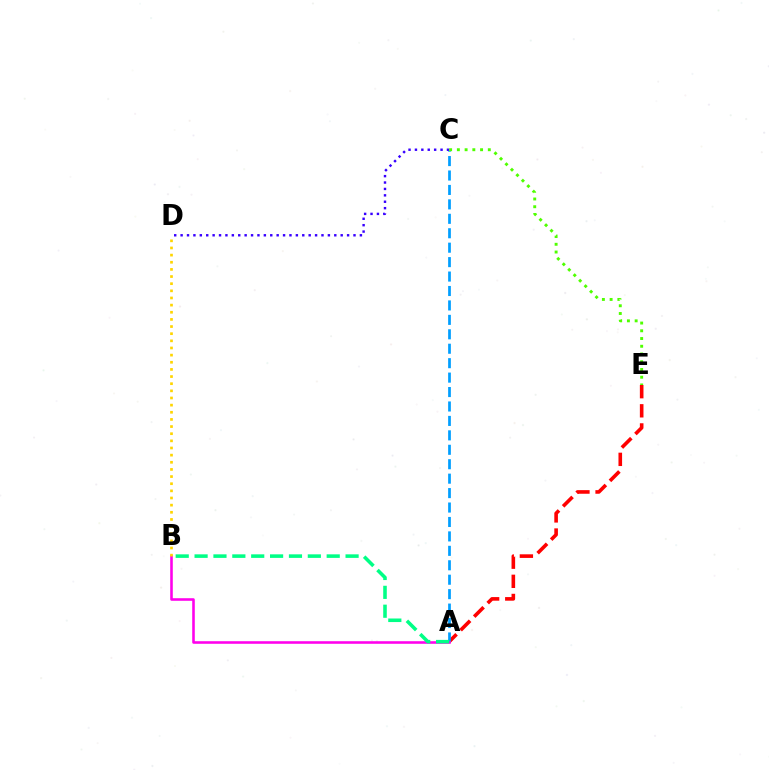{('A', 'E'): [{'color': '#ff0000', 'line_style': 'dashed', 'thickness': 2.6}], ('A', 'C'): [{'color': '#009eff', 'line_style': 'dashed', 'thickness': 1.96}], ('A', 'B'): [{'color': '#ff00ed', 'line_style': 'solid', 'thickness': 1.86}, {'color': '#00ff86', 'line_style': 'dashed', 'thickness': 2.56}], ('B', 'D'): [{'color': '#ffd500', 'line_style': 'dotted', 'thickness': 1.94}], ('C', 'D'): [{'color': '#3700ff', 'line_style': 'dotted', 'thickness': 1.74}], ('C', 'E'): [{'color': '#4fff00', 'line_style': 'dotted', 'thickness': 2.1}]}